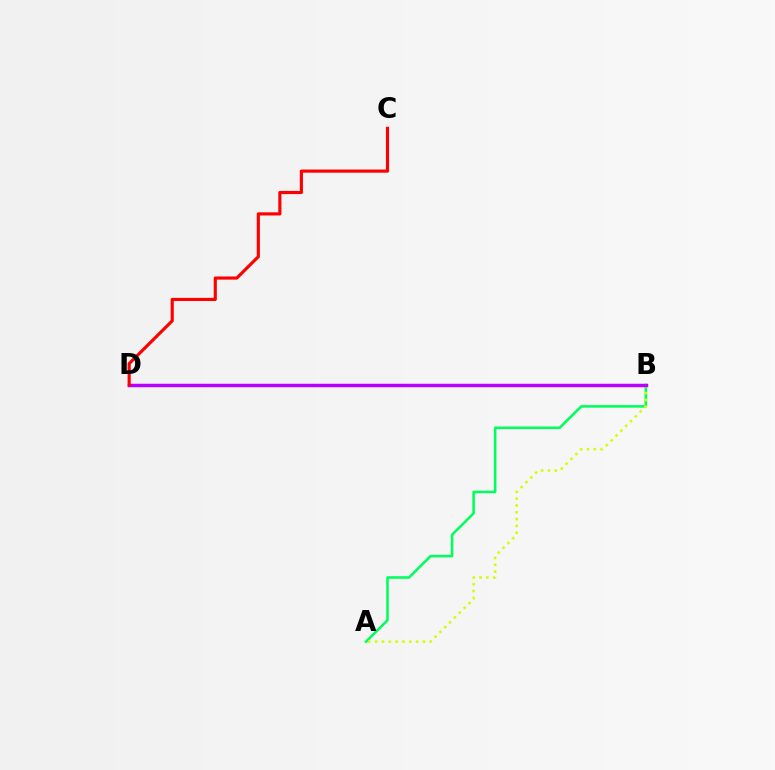{('B', 'D'): [{'color': '#0074ff', 'line_style': 'solid', 'thickness': 1.96}, {'color': '#b900ff', 'line_style': 'solid', 'thickness': 2.5}], ('A', 'B'): [{'color': '#00ff5c', 'line_style': 'solid', 'thickness': 1.85}, {'color': '#d1ff00', 'line_style': 'dotted', 'thickness': 1.86}], ('C', 'D'): [{'color': '#ff0000', 'line_style': 'solid', 'thickness': 2.26}]}